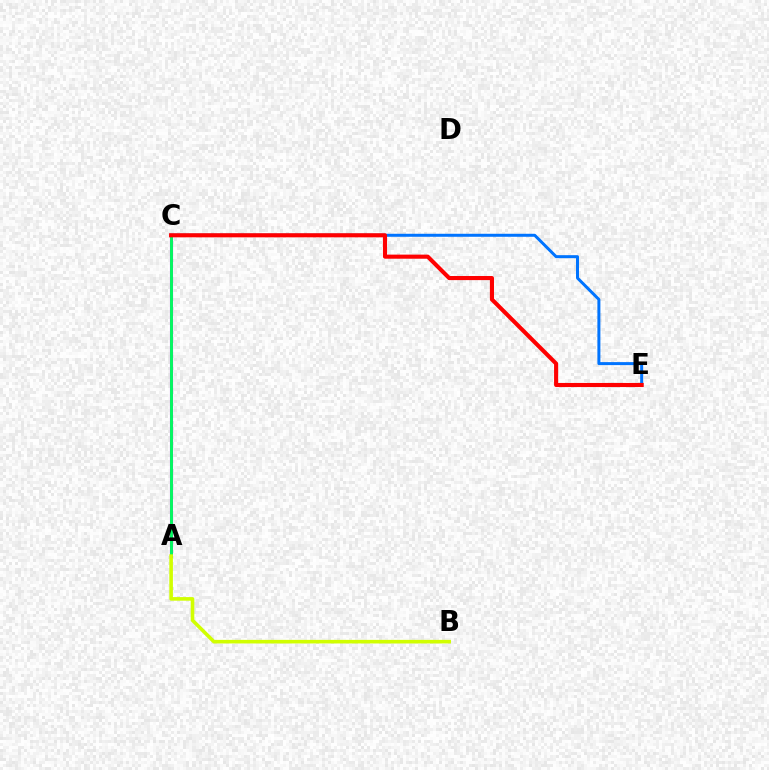{('A', 'C'): [{'color': '#b900ff', 'line_style': 'solid', 'thickness': 2.23}, {'color': '#00ff5c', 'line_style': 'solid', 'thickness': 2.05}], ('C', 'E'): [{'color': '#0074ff', 'line_style': 'solid', 'thickness': 2.16}, {'color': '#ff0000', 'line_style': 'solid', 'thickness': 2.95}], ('A', 'B'): [{'color': '#d1ff00', 'line_style': 'solid', 'thickness': 2.59}]}